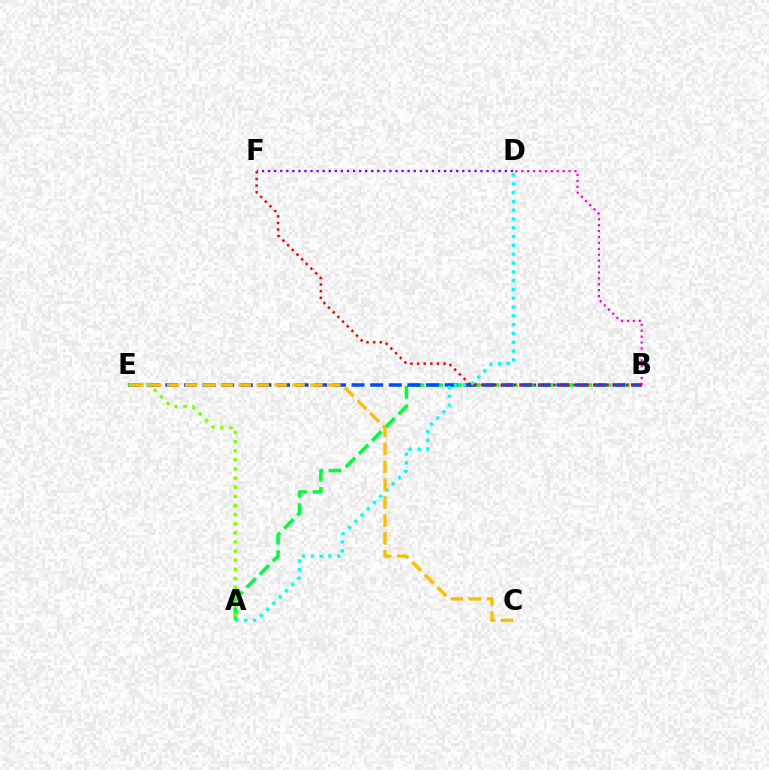{('A', 'B'): [{'color': '#00ff39', 'line_style': 'dashed', 'thickness': 2.54}], ('B', 'E'): [{'color': '#004bff', 'line_style': 'dashed', 'thickness': 2.53}], ('A', 'D'): [{'color': '#00fff6', 'line_style': 'dotted', 'thickness': 2.39}], ('A', 'E'): [{'color': '#84ff00', 'line_style': 'dotted', 'thickness': 2.48}], ('D', 'F'): [{'color': '#7200ff', 'line_style': 'dotted', 'thickness': 1.65}], ('B', 'F'): [{'color': '#ff0000', 'line_style': 'dotted', 'thickness': 1.8}], ('C', 'E'): [{'color': '#ffbd00', 'line_style': 'dashed', 'thickness': 2.43}], ('B', 'D'): [{'color': '#ff00cf', 'line_style': 'dotted', 'thickness': 1.6}]}